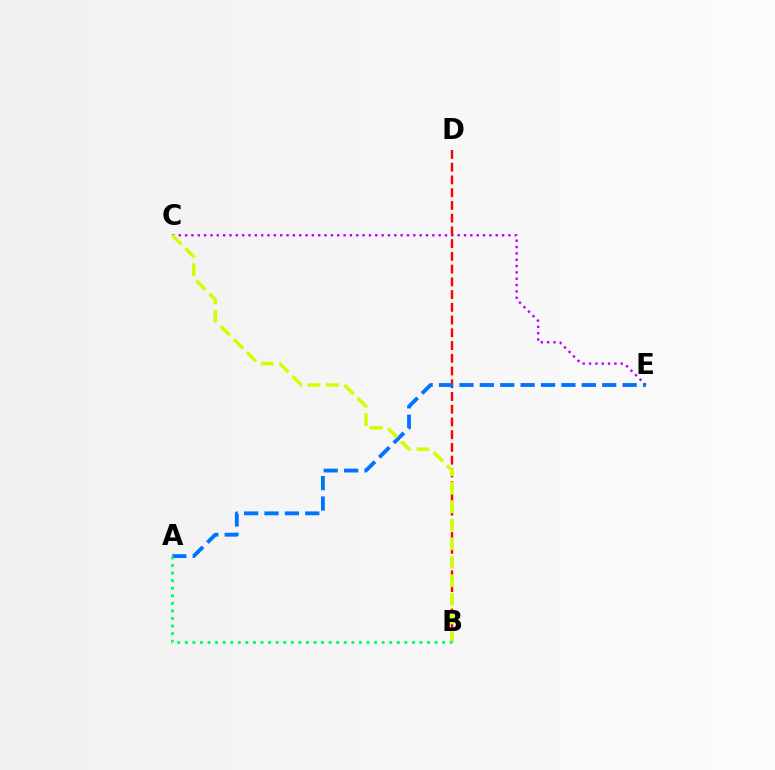{('C', 'E'): [{'color': '#b900ff', 'line_style': 'dotted', 'thickness': 1.72}], ('B', 'D'): [{'color': '#ff0000', 'line_style': 'dashed', 'thickness': 1.73}], ('A', 'E'): [{'color': '#0074ff', 'line_style': 'dashed', 'thickness': 2.77}], ('B', 'C'): [{'color': '#d1ff00', 'line_style': 'dashed', 'thickness': 2.51}], ('A', 'B'): [{'color': '#00ff5c', 'line_style': 'dotted', 'thickness': 2.06}]}